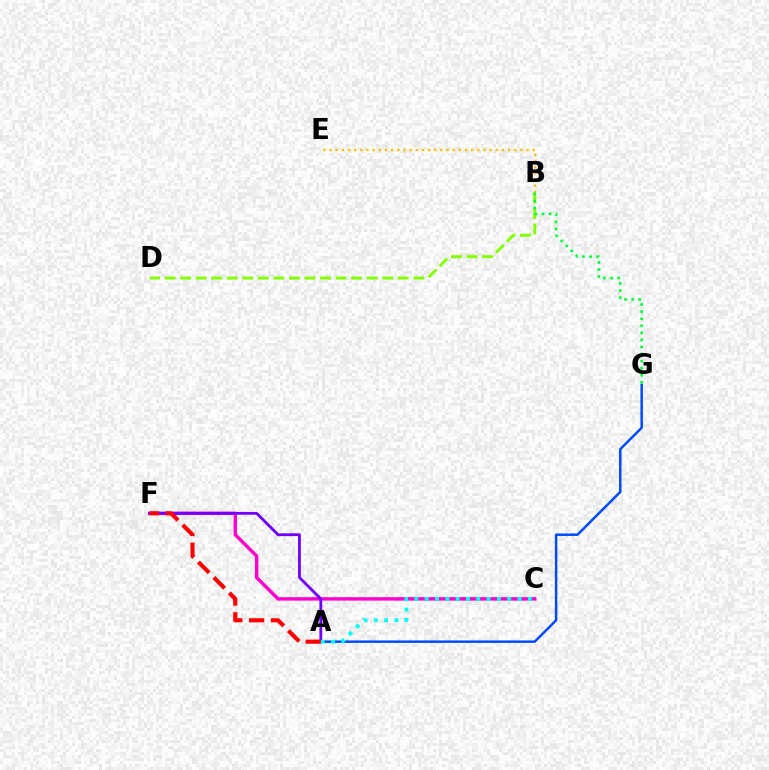{('B', 'D'): [{'color': '#84ff00', 'line_style': 'dashed', 'thickness': 2.11}], ('C', 'F'): [{'color': '#ff00cf', 'line_style': 'solid', 'thickness': 2.47}], ('A', 'F'): [{'color': '#7200ff', 'line_style': 'solid', 'thickness': 2.03}, {'color': '#ff0000', 'line_style': 'dashed', 'thickness': 2.96}], ('B', 'E'): [{'color': '#ffbd00', 'line_style': 'dotted', 'thickness': 1.67}], ('A', 'G'): [{'color': '#004bff', 'line_style': 'solid', 'thickness': 1.78}], ('B', 'G'): [{'color': '#00ff39', 'line_style': 'dotted', 'thickness': 1.92}], ('A', 'C'): [{'color': '#00fff6', 'line_style': 'dotted', 'thickness': 2.8}]}